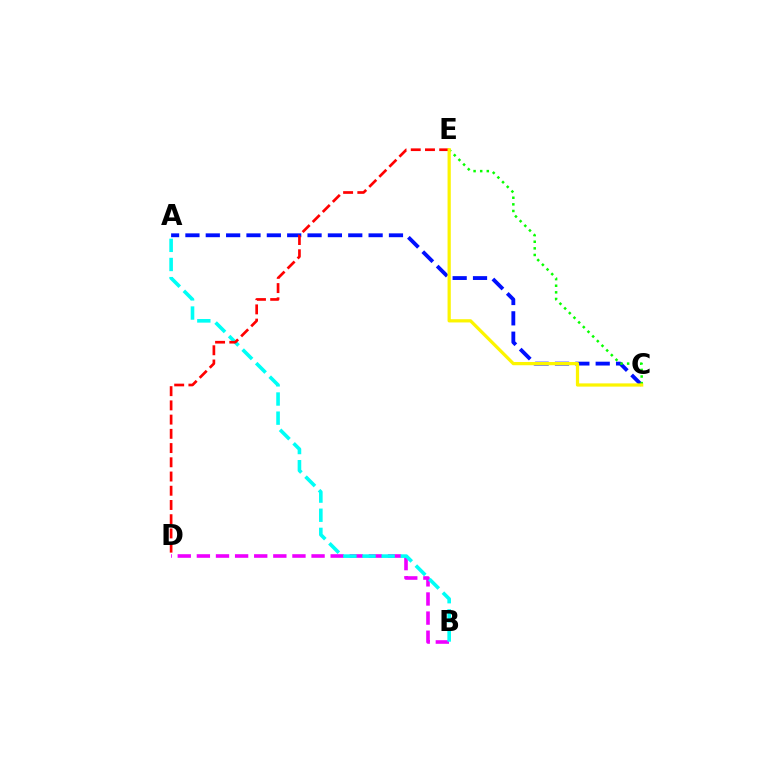{('B', 'D'): [{'color': '#ee00ff', 'line_style': 'dashed', 'thickness': 2.6}], ('A', 'B'): [{'color': '#00fff6', 'line_style': 'dashed', 'thickness': 2.6}], ('A', 'C'): [{'color': '#0010ff', 'line_style': 'dashed', 'thickness': 2.77}], ('D', 'E'): [{'color': '#ff0000', 'line_style': 'dashed', 'thickness': 1.93}], ('C', 'E'): [{'color': '#08ff00', 'line_style': 'dotted', 'thickness': 1.8}, {'color': '#fcf500', 'line_style': 'solid', 'thickness': 2.32}]}